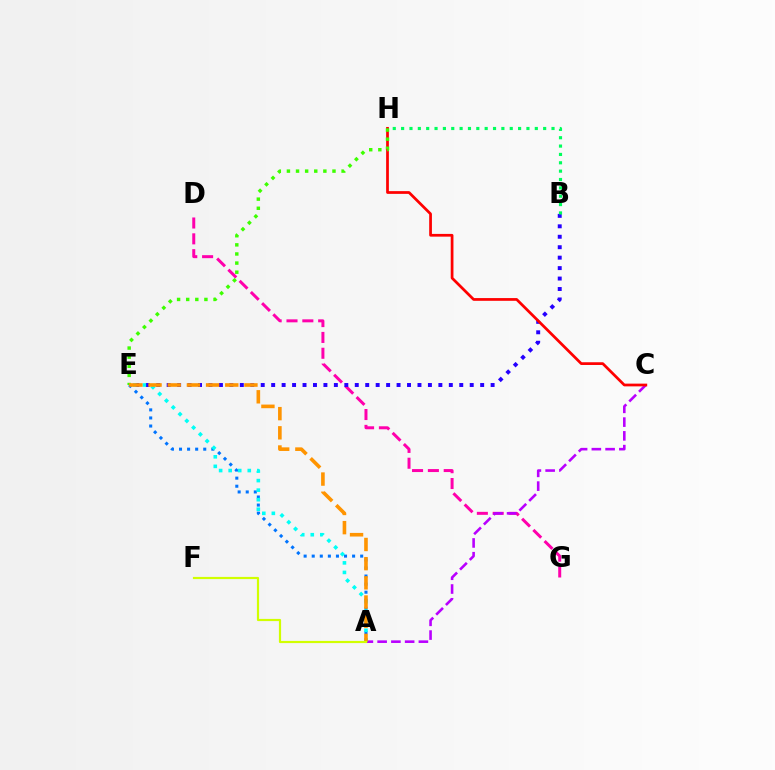{('D', 'G'): [{'color': '#ff00ac', 'line_style': 'dashed', 'thickness': 2.15}], ('A', 'C'): [{'color': '#b900ff', 'line_style': 'dashed', 'thickness': 1.87}], ('B', 'E'): [{'color': '#2500ff', 'line_style': 'dotted', 'thickness': 2.84}], ('A', 'E'): [{'color': '#0074ff', 'line_style': 'dotted', 'thickness': 2.19}, {'color': '#00fff6', 'line_style': 'dotted', 'thickness': 2.59}, {'color': '#ff9400', 'line_style': 'dashed', 'thickness': 2.61}], ('C', 'H'): [{'color': '#ff0000', 'line_style': 'solid', 'thickness': 1.97}], ('B', 'H'): [{'color': '#00ff5c', 'line_style': 'dotted', 'thickness': 2.27}], ('E', 'H'): [{'color': '#3dff00', 'line_style': 'dotted', 'thickness': 2.48}], ('A', 'F'): [{'color': '#d1ff00', 'line_style': 'solid', 'thickness': 1.57}]}